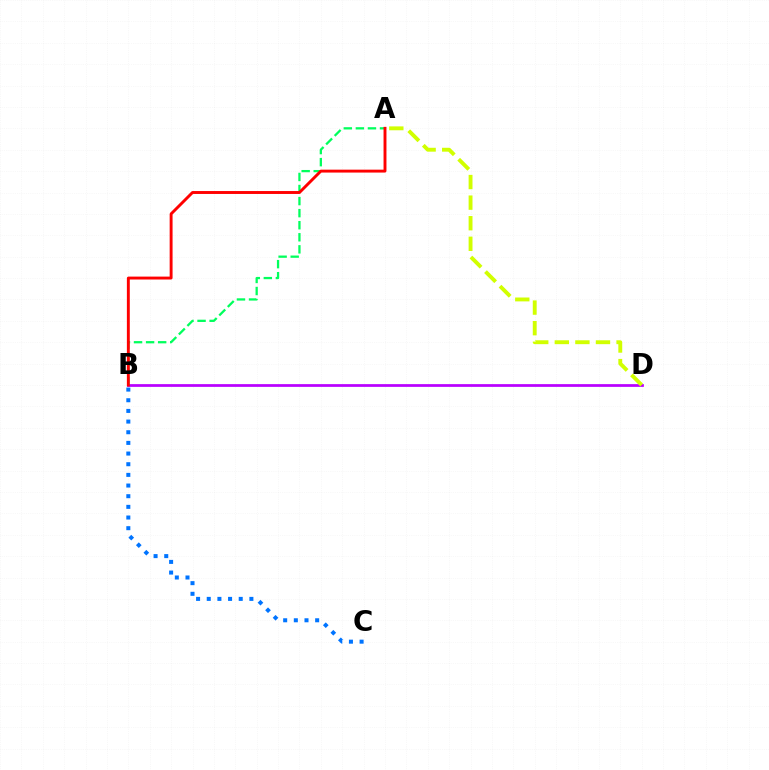{('B', 'C'): [{'color': '#0074ff', 'line_style': 'dotted', 'thickness': 2.9}], ('B', 'D'): [{'color': '#b900ff', 'line_style': 'solid', 'thickness': 1.98}], ('A', 'B'): [{'color': '#00ff5c', 'line_style': 'dashed', 'thickness': 1.64}, {'color': '#ff0000', 'line_style': 'solid', 'thickness': 2.1}], ('A', 'D'): [{'color': '#d1ff00', 'line_style': 'dashed', 'thickness': 2.8}]}